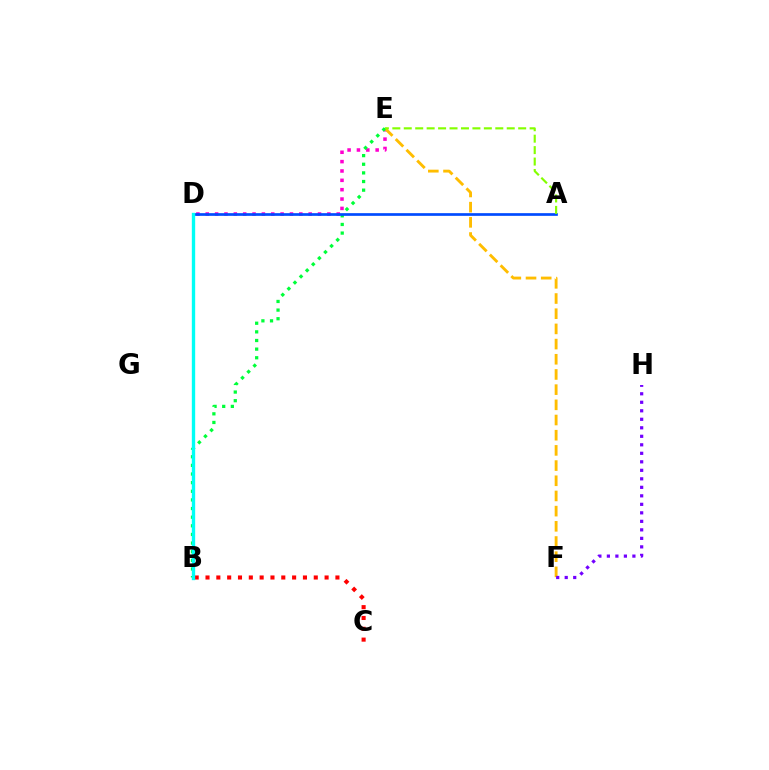{('D', 'E'): [{'color': '#ff00cf', 'line_style': 'dotted', 'thickness': 2.54}], ('E', 'F'): [{'color': '#ffbd00', 'line_style': 'dashed', 'thickness': 2.06}], ('B', 'E'): [{'color': '#00ff39', 'line_style': 'dotted', 'thickness': 2.35}], ('A', 'D'): [{'color': '#004bff', 'line_style': 'solid', 'thickness': 1.94}], ('B', 'C'): [{'color': '#ff0000', 'line_style': 'dotted', 'thickness': 2.94}], ('F', 'H'): [{'color': '#7200ff', 'line_style': 'dotted', 'thickness': 2.31}], ('A', 'E'): [{'color': '#84ff00', 'line_style': 'dashed', 'thickness': 1.55}], ('B', 'D'): [{'color': '#00fff6', 'line_style': 'solid', 'thickness': 2.41}]}